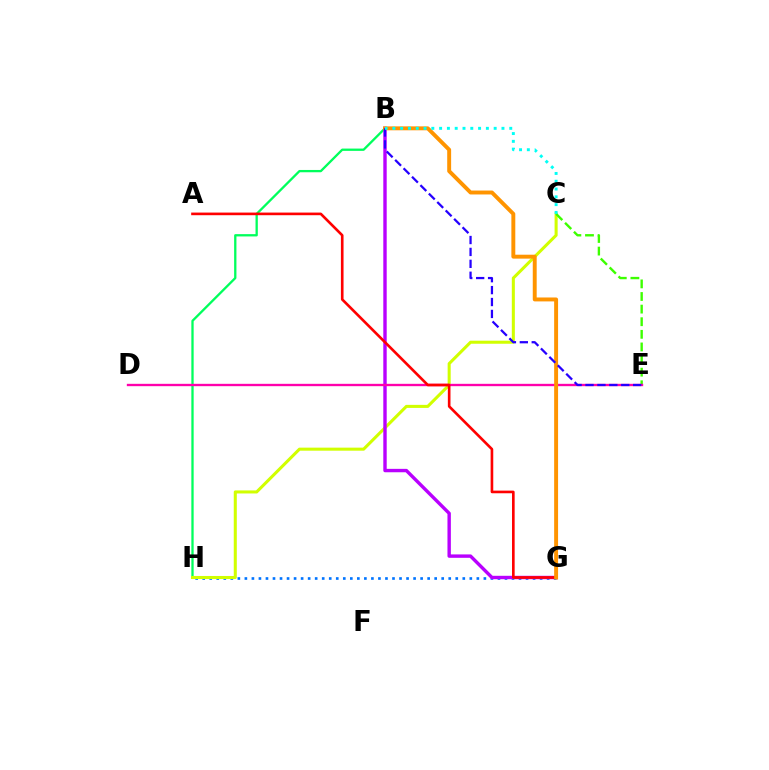{('G', 'H'): [{'color': '#0074ff', 'line_style': 'dotted', 'thickness': 1.91}], ('B', 'H'): [{'color': '#00ff5c', 'line_style': 'solid', 'thickness': 1.66}], ('C', 'H'): [{'color': '#d1ff00', 'line_style': 'solid', 'thickness': 2.2}], ('C', 'E'): [{'color': '#3dff00', 'line_style': 'dashed', 'thickness': 1.71}], ('B', 'G'): [{'color': '#b900ff', 'line_style': 'solid', 'thickness': 2.45}, {'color': '#ff9400', 'line_style': 'solid', 'thickness': 2.82}], ('D', 'E'): [{'color': '#ff00ac', 'line_style': 'solid', 'thickness': 1.69}], ('A', 'G'): [{'color': '#ff0000', 'line_style': 'solid', 'thickness': 1.9}], ('B', 'E'): [{'color': '#2500ff', 'line_style': 'dashed', 'thickness': 1.62}], ('B', 'C'): [{'color': '#00fff6', 'line_style': 'dotted', 'thickness': 2.12}]}